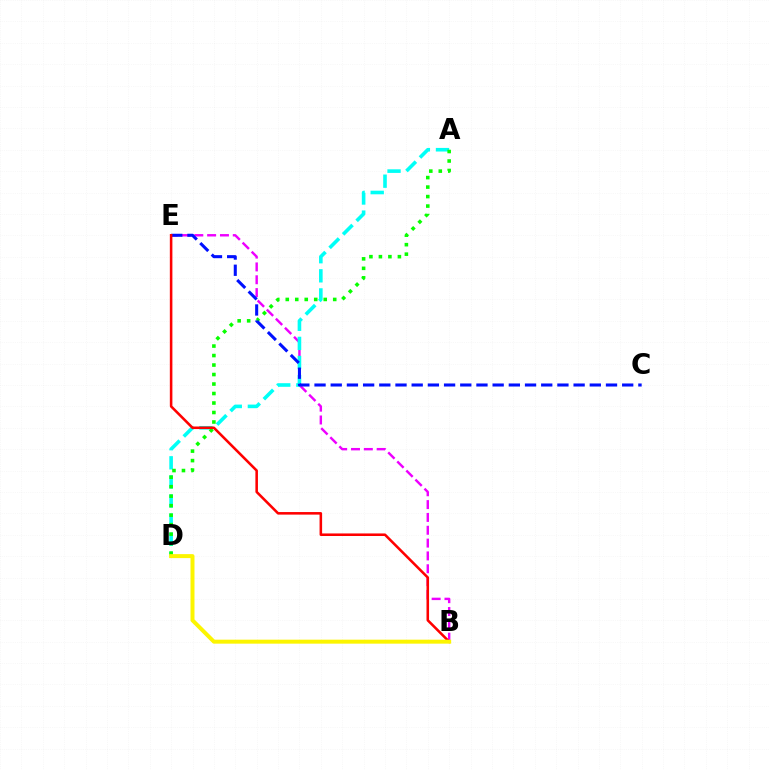{('B', 'E'): [{'color': '#ee00ff', 'line_style': 'dashed', 'thickness': 1.74}, {'color': '#ff0000', 'line_style': 'solid', 'thickness': 1.84}], ('A', 'D'): [{'color': '#00fff6', 'line_style': 'dashed', 'thickness': 2.6}, {'color': '#08ff00', 'line_style': 'dotted', 'thickness': 2.58}], ('C', 'E'): [{'color': '#0010ff', 'line_style': 'dashed', 'thickness': 2.2}], ('B', 'D'): [{'color': '#fcf500', 'line_style': 'solid', 'thickness': 2.87}]}